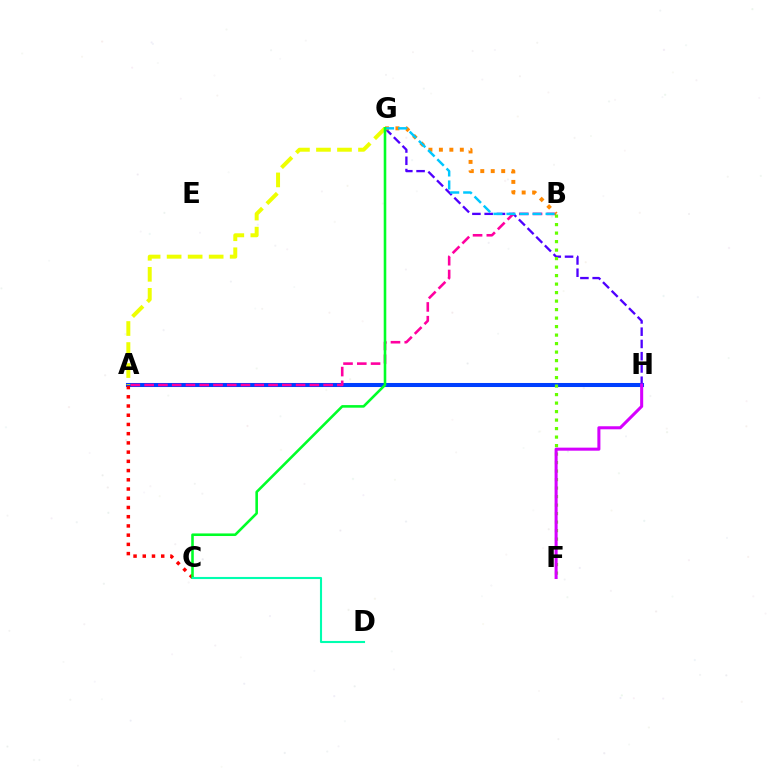{('A', 'H'): [{'color': '#003fff', 'line_style': 'solid', 'thickness': 2.92}], ('G', 'H'): [{'color': '#4f00ff', 'line_style': 'dashed', 'thickness': 1.67}], ('A', 'B'): [{'color': '#ff00a0', 'line_style': 'dashed', 'thickness': 1.87}], ('B', 'G'): [{'color': '#ff8800', 'line_style': 'dotted', 'thickness': 2.84}, {'color': '#00c7ff', 'line_style': 'dashed', 'thickness': 1.77}], ('A', 'G'): [{'color': '#eeff00', 'line_style': 'dashed', 'thickness': 2.86}], ('A', 'C'): [{'color': '#ff0000', 'line_style': 'dotted', 'thickness': 2.51}], ('B', 'F'): [{'color': '#66ff00', 'line_style': 'dotted', 'thickness': 2.31}], ('C', 'G'): [{'color': '#00ff27', 'line_style': 'solid', 'thickness': 1.86}], ('C', 'D'): [{'color': '#00ffaf', 'line_style': 'solid', 'thickness': 1.52}], ('F', 'H'): [{'color': '#d600ff', 'line_style': 'solid', 'thickness': 2.19}]}